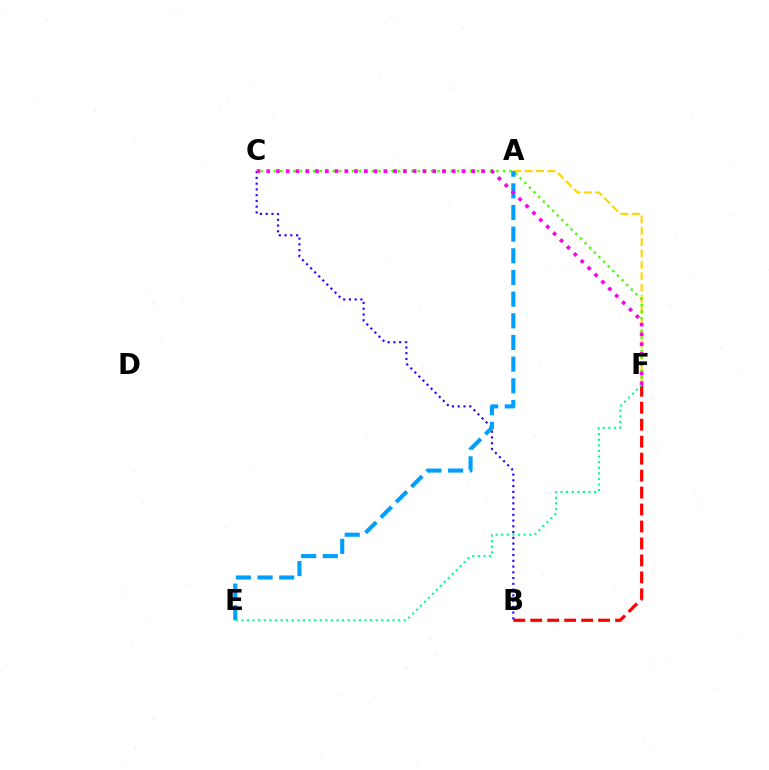{('A', 'F'): [{'color': '#ffd500', 'line_style': 'dashed', 'thickness': 1.54}], ('C', 'F'): [{'color': '#4fff00', 'line_style': 'dotted', 'thickness': 1.78}, {'color': '#ff00ed', 'line_style': 'dotted', 'thickness': 2.65}], ('B', 'F'): [{'color': '#ff0000', 'line_style': 'dashed', 'thickness': 2.31}], ('B', 'C'): [{'color': '#3700ff', 'line_style': 'dotted', 'thickness': 1.56}], ('A', 'E'): [{'color': '#009eff', 'line_style': 'dashed', 'thickness': 2.94}], ('E', 'F'): [{'color': '#00ff86', 'line_style': 'dotted', 'thickness': 1.52}]}